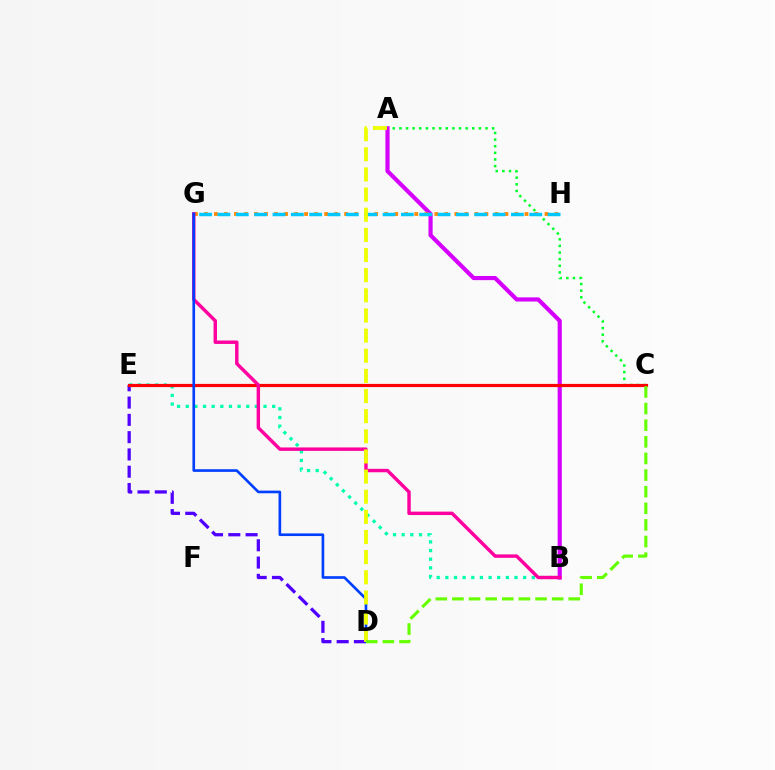{('A', 'C'): [{'color': '#00ff27', 'line_style': 'dotted', 'thickness': 1.8}], ('B', 'E'): [{'color': '#00ffaf', 'line_style': 'dotted', 'thickness': 2.35}], ('D', 'E'): [{'color': '#4f00ff', 'line_style': 'dashed', 'thickness': 2.35}], ('A', 'B'): [{'color': '#d600ff', 'line_style': 'solid', 'thickness': 2.99}], ('C', 'E'): [{'color': '#ff0000', 'line_style': 'solid', 'thickness': 2.29}], ('G', 'H'): [{'color': '#ff8800', 'line_style': 'dotted', 'thickness': 2.72}, {'color': '#00c7ff', 'line_style': 'dashed', 'thickness': 2.49}], ('B', 'G'): [{'color': '#ff00a0', 'line_style': 'solid', 'thickness': 2.47}], ('D', 'G'): [{'color': '#003fff', 'line_style': 'solid', 'thickness': 1.91}], ('A', 'D'): [{'color': '#eeff00', 'line_style': 'dashed', 'thickness': 2.74}], ('C', 'D'): [{'color': '#66ff00', 'line_style': 'dashed', 'thickness': 2.26}]}